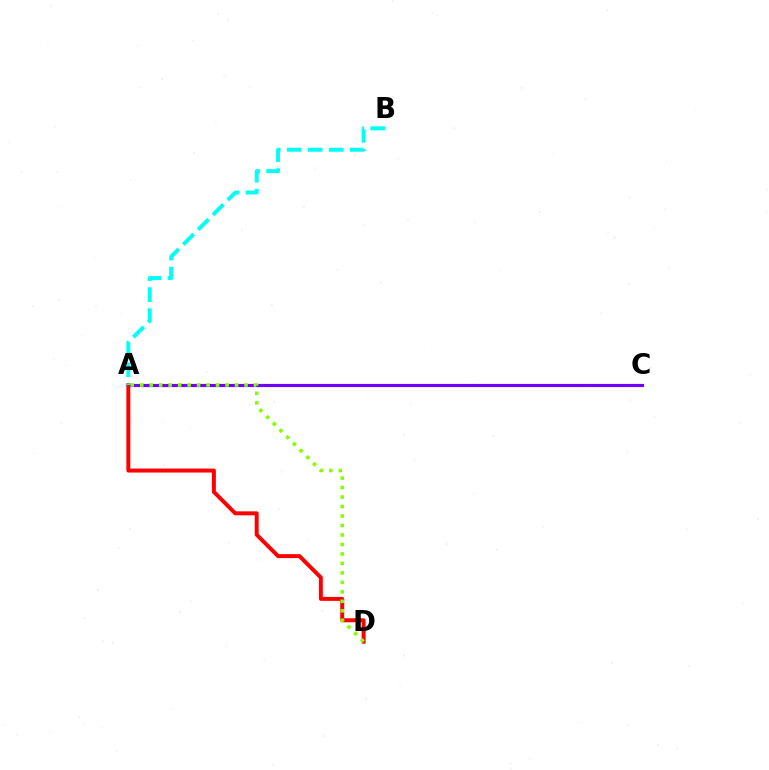{('A', 'C'): [{'color': '#7200ff', 'line_style': 'solid', 'thickness': 2.28}], ('A', 'D'): [{'color': '#ff0000', 'line_style': 'solid', 'thickness': 2.86}, {'color': '#84ff00', 'line_style': 'dotted', 'thickness': 2.58}], ('A', 'B'): [{'color': '#00fff6', 'line_style': 'dashed', 'thickness': 2.85}]}